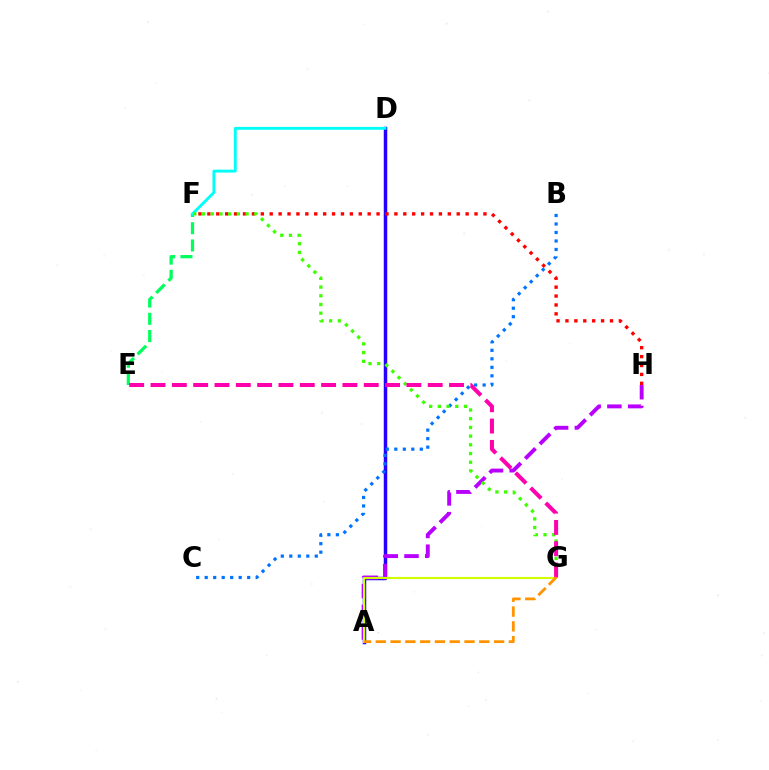{('A', 'D'): [{'color': '#2500ff', 'line_style': 'solid', 'thickness': 2.51}], ('F', 'H'): [{'color': '#ff0000', 'line_style': 'dotted', 'thickness': 2.42}], ('B', 'C'): [{'color': '#0074ff', 'line_style': 'dotted', 'thickness': 2.31}], ('A', 'H'): [{'color': '#b900ff', 'line_style': 'dashed', 'thickness': 2.81}], ('E', 'F'): [{'color': '#00ff5c', 'line_style': 'dashed', 'thickness': 2.34}], ('A', 'G'): [{'color': '#d1ff00', 'line_style': 'solid', 'thickness': 1.52}, {'color': '#ff9400', 'line_style': 'dashed', 'thickness': 2.01}], ('D', 'F'): [{'color': '#00fff6', 'line_style': 'solid', 'thickness': 2.07}], ('F', 'G'): [{'color': '#3dff00', 'line_style': 'dotted', 'thickness': 2.37}], ('E', 'G'): [{'color': '#ff00ac', 'line_style': 'dashed', 'thickness': 2.9}]}